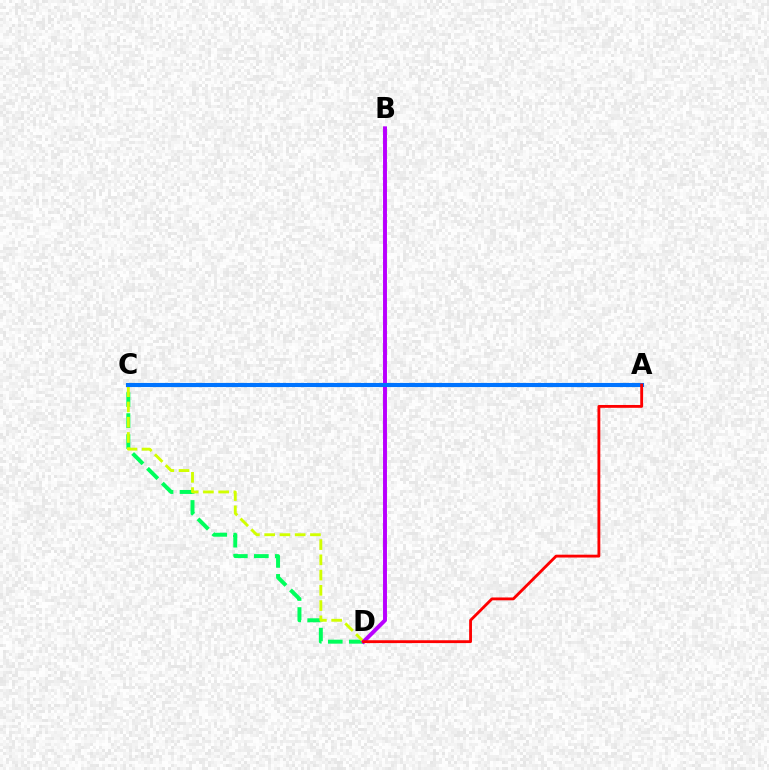{('C', 'D'): [{'color': '#00ff5c', 'line_style': 'dashed', 'thickness': 2.85}, {'color': '#d1ff00', 'line_style': 'dashed', 'thickness': 2.07}], ('B', 'D'): [{'color': '#b900ff', 'line_style': 'solid', 'thickness': 2.84}], ('A', 'C'): [{'color': '#0074ff', 'line_style': 'solid', 'thickness': 2.96}], ('A', 'D'): [{'color': '#ff0000', 'line_style': 'solid', 'thickness': 2.05}]}